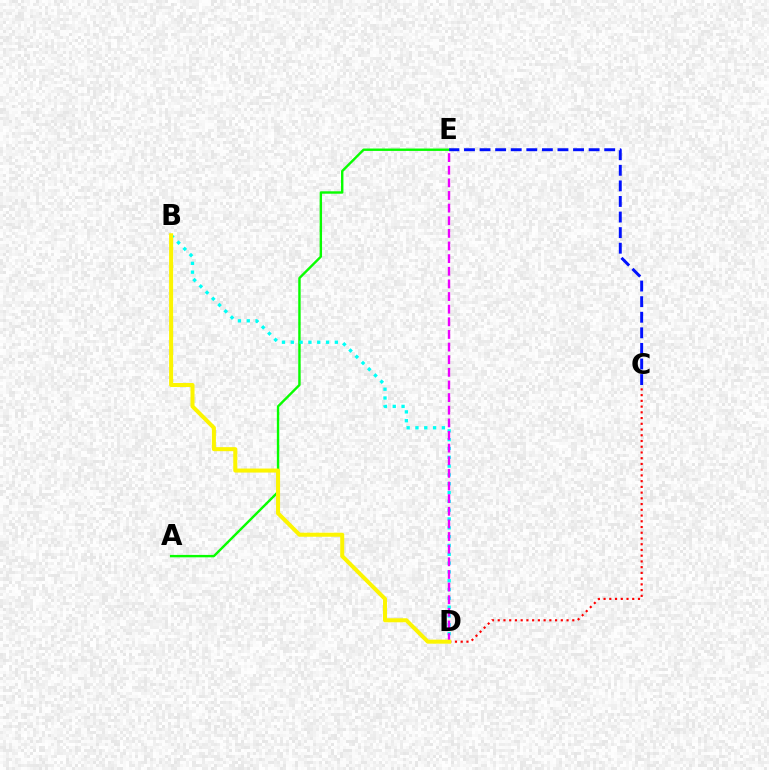{('A', 'E'): [{'color': '#08ff00', 'line_style': 'solid', 'thickness': 1.73}], ('C', 'D'): [{'color': '#ff0000', 'line_style': 'dotted', 'thickness': 1.56}], ('C', 'E'): [{'color': '#0010ff', 'line_style': 'dashed', 'thickness': 2.12}], ('B', 'D'): [{'color': '#00fff6', 'line_style': 'dotted', 'thickness': 2.4}, {'color': '#fcf500', 'line_style': 'solid', 'thickness': 2.9}], ('D', 'E'): [{'color': '#ee00ff', 'line_style': 'dashed', 'thickness': 1.72}]}